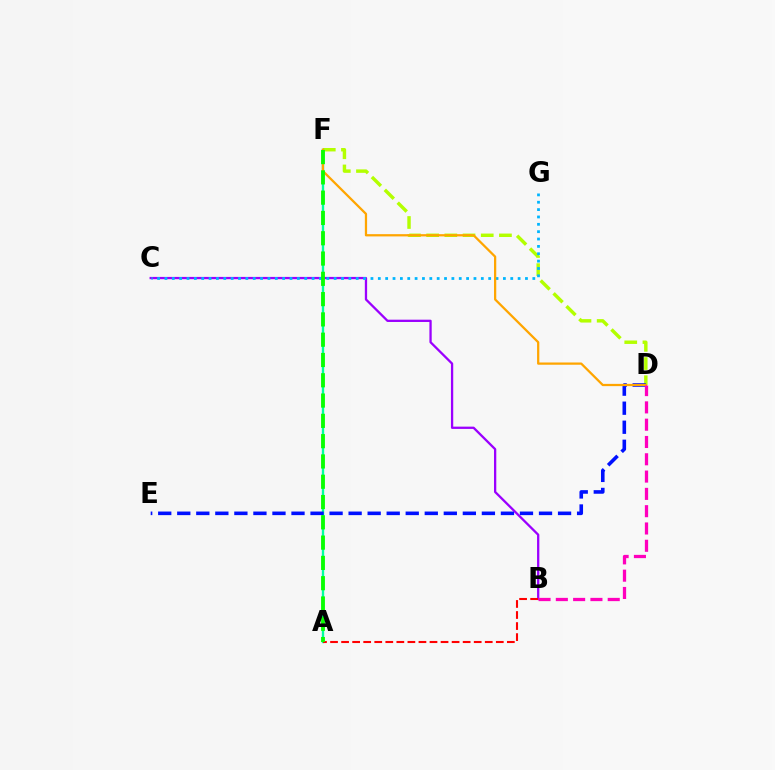{('B', 'C'): [{'color': '#9b00ff', 'line_style': 'solid', 'thickness': 1.65}], ('D', 'F'): [{'color': '#b3ff00', 'line_style': 'dashed', 'thickness': 2.47}, {'color': '#ffa500', 'line_style': 'solid', 'thickness': 1.62}], ('A', 'F'): [{'color': '#00ff9d', 'line_style': 'solid', 'thickness': 1.7}, {'color': '#08ff00', 'line_style': 'dashed', 'thickness': 2.76}], ('D', 'E'): [{'color': '#0010ff', 'line_style': 'dashed', 'thickness': 2.59}], ('A', 'B'): [{'color': '#ff0000', 'line_style': 'dashed', 'thickness': 1.5}], ('C', 'G'): [{'color': '#00b5ff', 'line_style': 'dotted', 'thickness': 2.0}], ('B', 'D'): [{'color': '#ff00bd', 'line_style': 'dashed', 'thickness': 2.35}]}